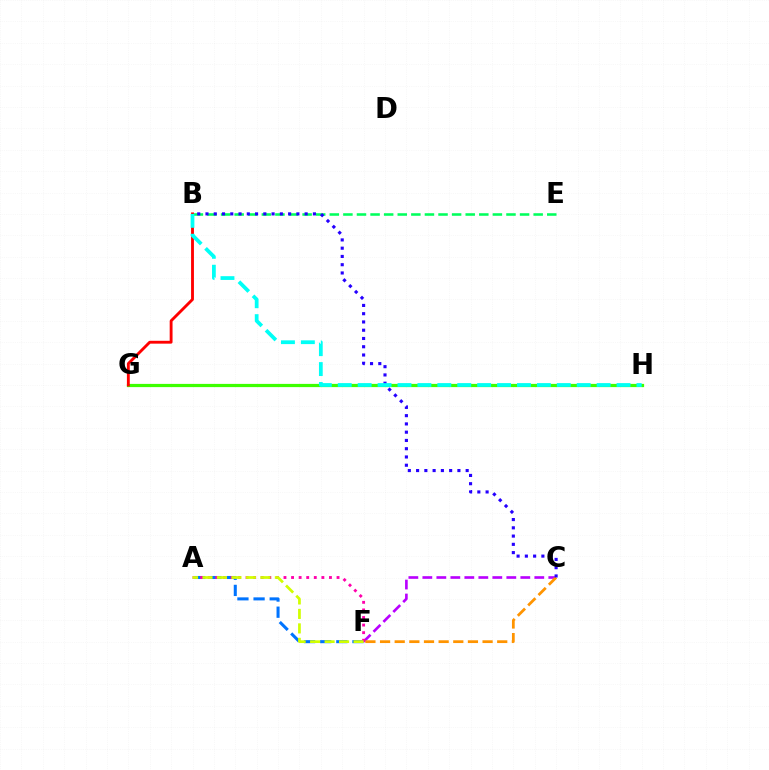{('A', 'F'): [{'color': '#0074ff', 'line_style': 'dashed', 'thickness': 2.19}, {'color': '#ff00ac', 'line_style': 'dotted', 'thickness': 2.06}, {'color': '#d1ff00', 'line_style': 'dashed', 'thickness': 1.97}], ('C', 'F'): [{'color': '#b900ff', 'line_style': 'dashed', 'thickness': 1.9}, {'color': '#ff9400', 'line_style': 'dashed', 'thickness': 1.99}], ('G', 'H'): [{'color': '#3dff00', 'line_style': 'solid', 'thickness': 2.31}], ('B', 'E'): [{'color': '#00ff5c', 'line_style': 'dashed', 'thickness': 1.85}], ('B', 'G'): [{'color': '#ff0000', 'line_style': 'solid', 'thickness': 2.06}], ('B', 'C'): [{'color': '#2500ff', 'line_style': 'dotted', 'thickness': 2.25}], ('B', 'H'): [{'color': '#00fff6', 'line_style': 'dashed', 'thickness': 2.71}]}